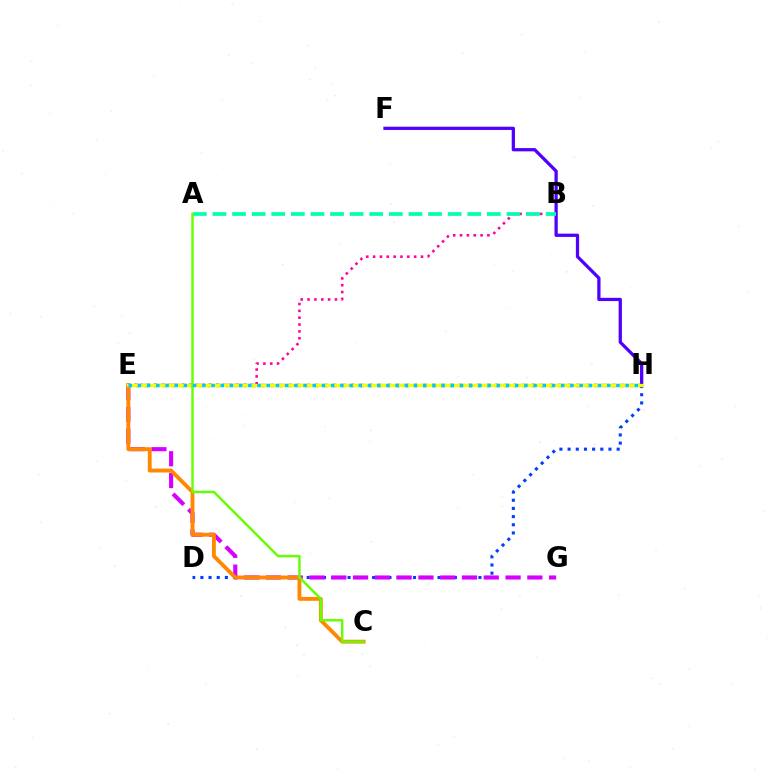{('E', 'H'): [{'color': '#00ff27', 'line_style': 'dotted', 'thickness': 1.69}, {'color': '#ff0000', 'line_style': 'dotted', 'thickness': 2.44}, {'color': '#eeff00', 'line_style': 'solid', 'thickness': 2.33}, {'color': '#00c7ff', 'line_style': 'dotted', 'thickness': 2.5}], ('D', 'H'): [{'color': '#003fff', 'line_style': 'dotted', 'thickness': 2.22}], ('F', 'H'): [{'color': '#4f00ff', 'line_style': 'solid', 'thickness': 2.35}], ('E', 'G'): [{'color': '#d600ff', 'line_style': 'dashed', 'thickness': 2.96}], ('B', 'E'): [{'color': '#ff00a0', 'line_style': 'dotted', 'thickness': 1.86}], ('A', 'B'): [{'color': '#00ffaf', 'line_style': 'dashed', 'thickness': 2.66}], ('C', 'E'): [{'color': '#ff8800', 'line_style': 'solid', 'thickness': 2.78}], ('A', 'C'): [{'color': '#66ff00', 'line_style': 'solid', 'thickness': 1.76}]}